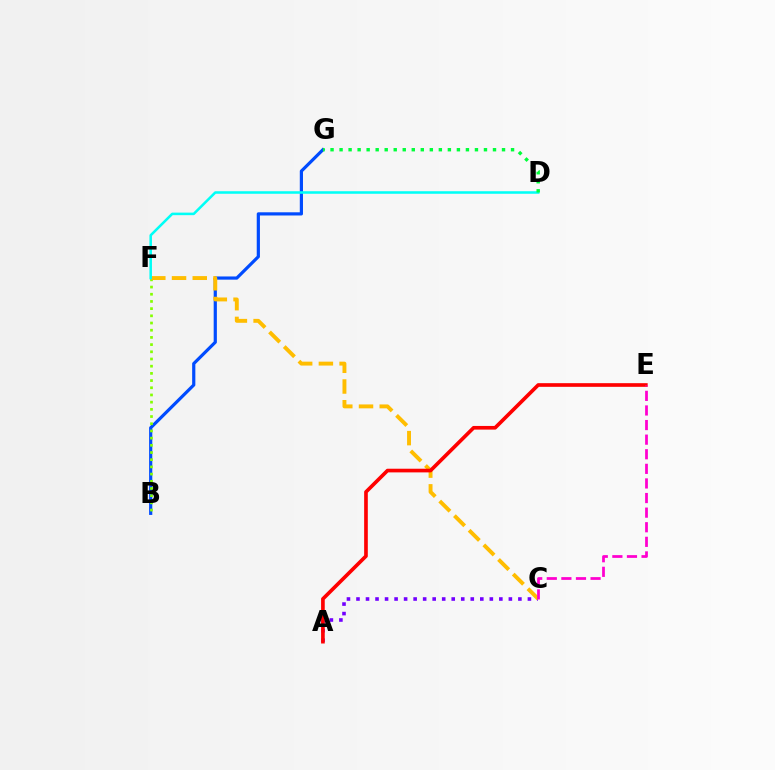{('B', 'G'): [{'color': '#004bff', 'line_style': 'solid', 'thickness': 2.3}], ('A', 'C'): [{'color': '#7200ff', 'line_style': 'dotted', 'thickness': 2.59}], ('B', 'F'): [{'color': '#84ff00', 'line_style': 'dotted', 'thickness': 1.95}], ('C', 'F'): [{'color': '#ffbd00', 'line_style': 'dashed', 'thickness': 2.82}], ('D', 'F'): [{'color': '#00fff6', 'line_style': 'solid', 'thickness': 1.83}], ('A', 'E'): [{'color': '#ff0000', 'line_style': 'solid', 'thickness': 2.63}], ('D', 'G'): [{'color': '#00ff39', 'line_style': 'dotted', 'thickness': 2.45}], ('C', 'E'): [{'color': '#ff00cf', 'line_style': 'dashed', 'thickness': 1.98}]}